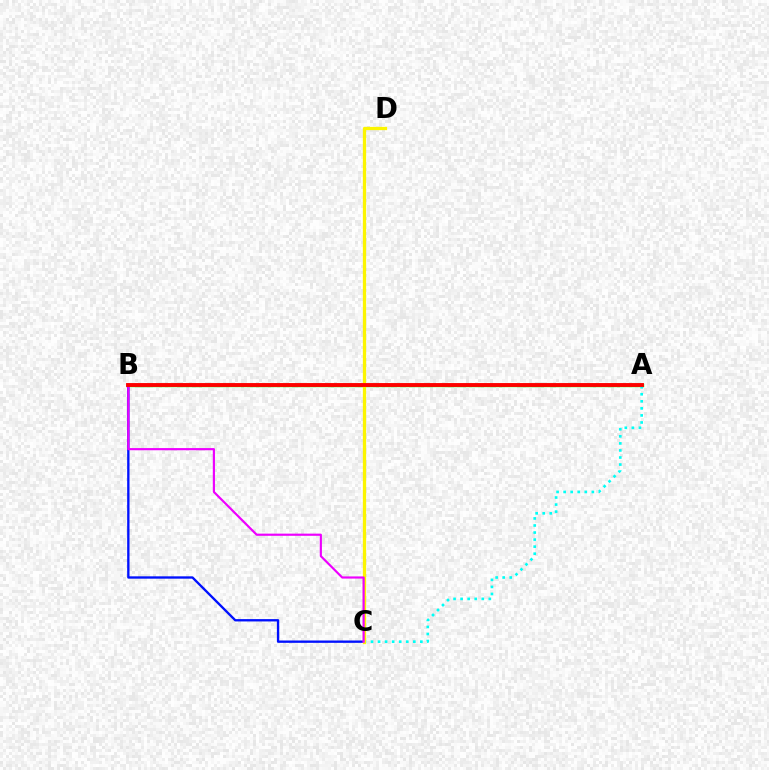{('A', 'B'): [{'color': '#08ff00', 'line_style': 'solid', 'thickness': 2.43}, {'color': '#ff0000', 'line_style': 'solid', 'thickness': 2.79}], ('A', 'C'): [{'color': '#00fff6', 'line_style': 'dotted', 'thickness': 1.92}], ('B', 'C'): [{'color': '#0010ff', 'line_style': 'solid', 'thickness': 1.68}, {'color': '#ee00ff', 'line_style': 'solid', 'thickness': 1.57}], ('C', 'D'): [{'color': '#fcf500', 'line_style': 'solid', 'thickness': 2.36}]}